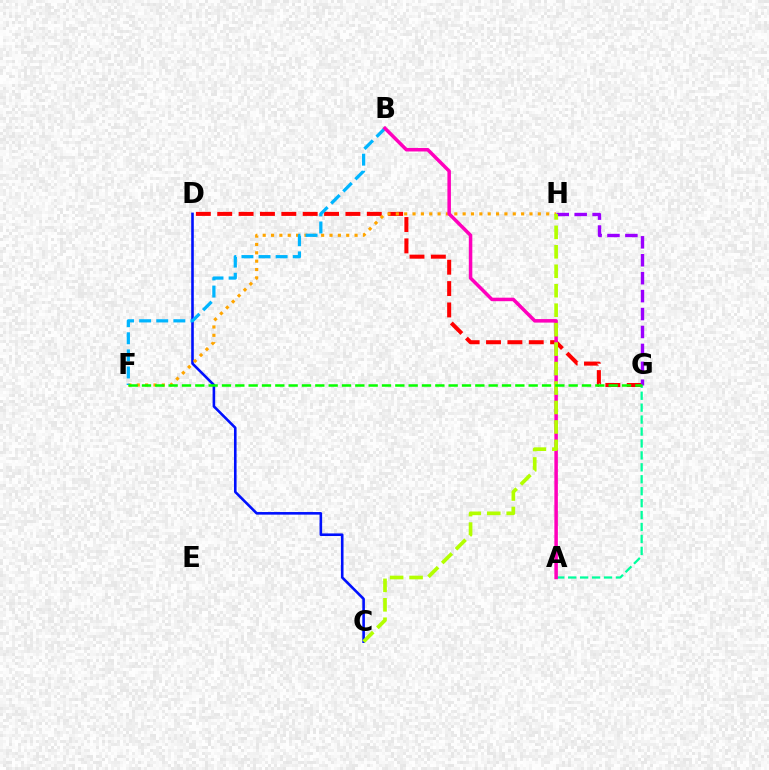{('C', 'D'): [{'color': '#0010ff', 'line_style': 'solid', 'thickness': 1.87}], ('D', 'G'): [{'color': '#ff0000', 'line_style': 'dashed', 'thickness': 2.9}], ('F', 'H'): [{'color': '#ffa500', 'line_style': 'dotted', 'thickness': 2.27}], ('A', 'G'): [{'color': '#00ff9d', 'line_style': 'dashed', 'thickness': 1.62}], ('B', 'F'): [{'color': '#00b5ff', 'line_style': 'dashed', 'thickness': 2.32}], ('G', 'H'): [{'color': '#9b00ff', 'line_style': 'dashed', 'thickness': 2.44}], ('A', 'B'): [{'color': '#ff00bd', 'line_style': 'solid', 'thickness': 2.53}], ('C', 'H'): [{'color': '#b3ff00', 'line_style': 'dashed', 'thickness': 2.64}], ('F', 'G'): [{'color': '#08ff00', 'line_style': 'dashed', 'thickness': 1.81}]}